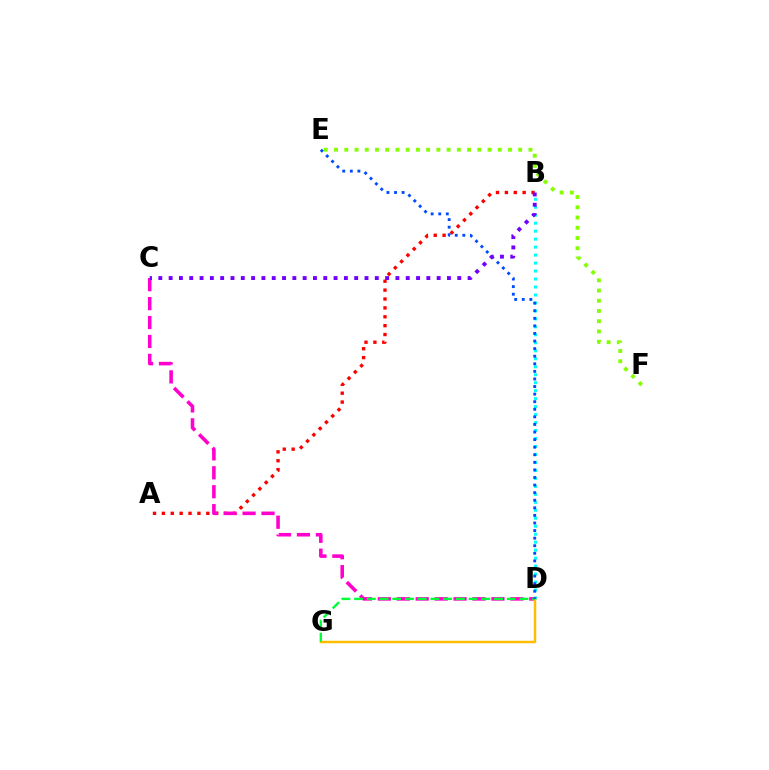{('B', 'D'): [{'color': '#00fff6', 'line_style': 'dotted', 'thickness': 2.17}], ('A', 'B'): [{'color': '#ff0000', 'line_style': 'dotted', 'thickness': 2.41}], ('C', 'D'): [{'color': '#ff00cf', 'line_style': 'dashed', 'thickness': 2.57}], ('E', 'F'): [{'color': '#84ff00', 'line_style': 'dotted', 'thickness': 2.78}], ('D', 'G'): [{'color': '#ffbd00', 'line_style': 'solid', 'thickness': 1.78}, {'color': '#00ff39', 'line_style': 'dashed', 'thickness': 1.73}], ('D', 'E'): [{'color': '#004bff', 'line_style': 'dotted', 'thickness': 2.06}], ('B', 'C'): [{'color': '#7200ff', 'line_style': 'dotted', 'thickness': 2.8}]}